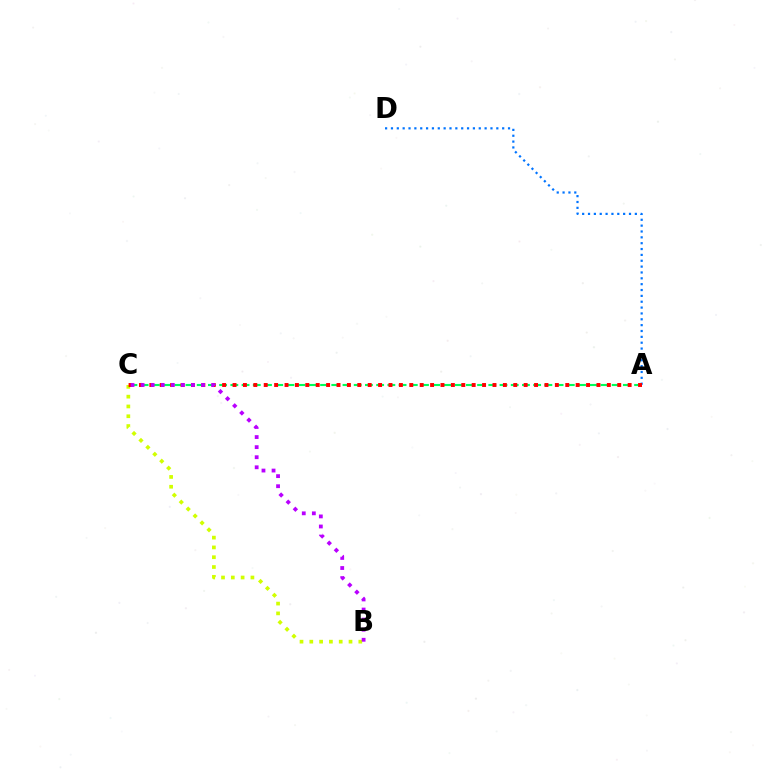{('A', 'C'): [{'color': '#00ff5c', 'line_style': 'dashed', 'thickness': 1.52}, {'color': '#ff0000', 'line_style': 'dotted', 'thickness': 2.83}], ('B', 'C'): [{'color': '#d1ff00', 'line_style': 'dotted', 'thickness': 2.66}, {'color': '#b900ff', 'line_style': 'dotted', 'thickness': 2.74}], ('A', 'D'): [{'color': '#0074ff', 'line_style': 'dotted', 'thickness': 1.59}]}